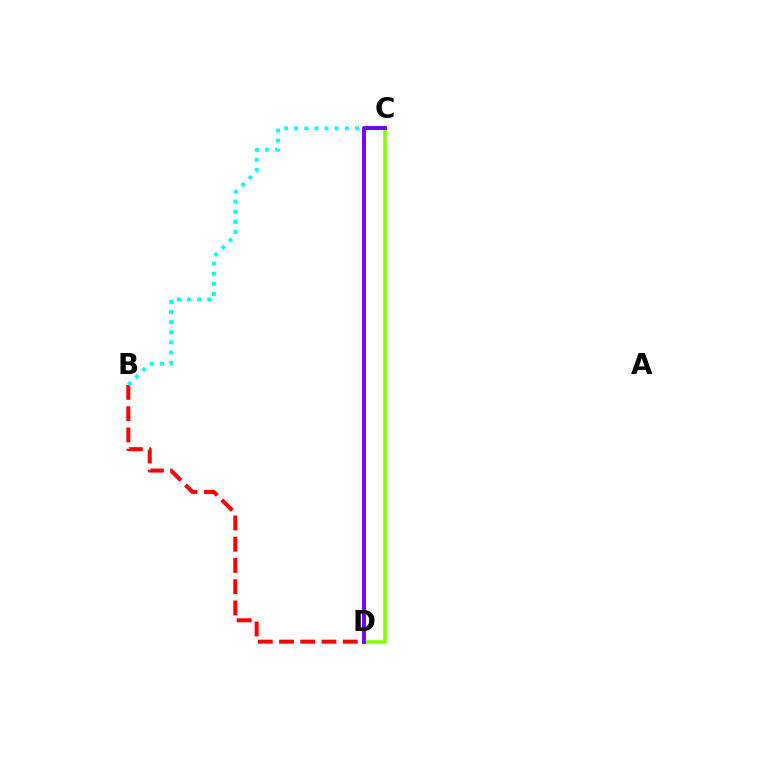{('B', 'D'): [{'color': '#ff0000', 'line_style': 'dashed', 'thickness': 2.89}], ('C', 'D'): [{'color': '#84ff00', 'line_style': 'solid', 'thickness': 2.57}, {'color': '#7200ff', 'line_style': 'solid', 'thickness': 2.81}], ('B', 'C'): [{'color': '#00fff6', 'line_style': 'dotted', 'thickness': 2.75}]}